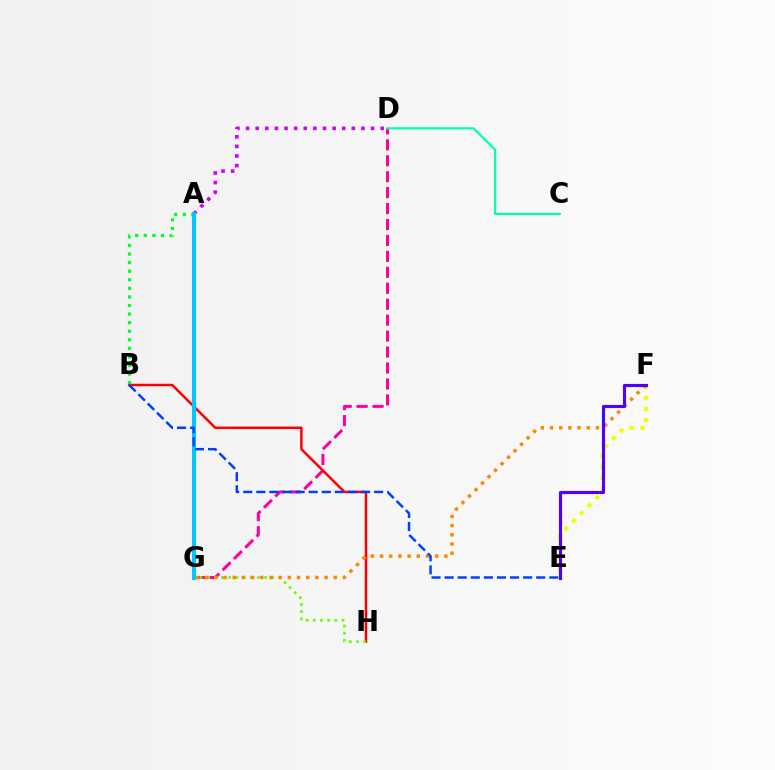{('D', 'G'): [{'color': '#ff00a0', 'line_style': 'dashed', 'thickness': 2.17}], ('A', 'D'): [{'color': '#d600ff', 'line_style': 'dotted', 'thickness': 2.61}], ('B', 'H'): [{'color': '#ff0000', 'line_style': 'solid', 'thickness': 1.8}], ('G', 'H'): [{'color': '#66ff00', 'line_style': 'dotted', 'thickness': 1.95}], ('E', 'F'): [{'color': '#eeff00', 'line_style': 'dotted', 'thickness': 2.99}, {'color': '#4f00ff', 'line_style': 'solid', 'thickness': 2.27}], ('F', 'G'): [{'color': '#ff8800', 'line_style': 'dotted', 'thickness': 2.5}], ('A', 'B'): [{'color': '#00ff27', 'line_style': 'dotted', 'thickness': 2.33}], ('C', 'D'): [{'color': '#00ffaf', 'line_style': 'solid', 'thickness': 1.58}], ('A', 'G'): [{'color': '#00c7ff', 'line_style': 'solid', 'thickness': 2.9}], ('B', 'E'): [{'color': '#003fff', 'line_style': 'dashed', 'thickness': 1.78}]}